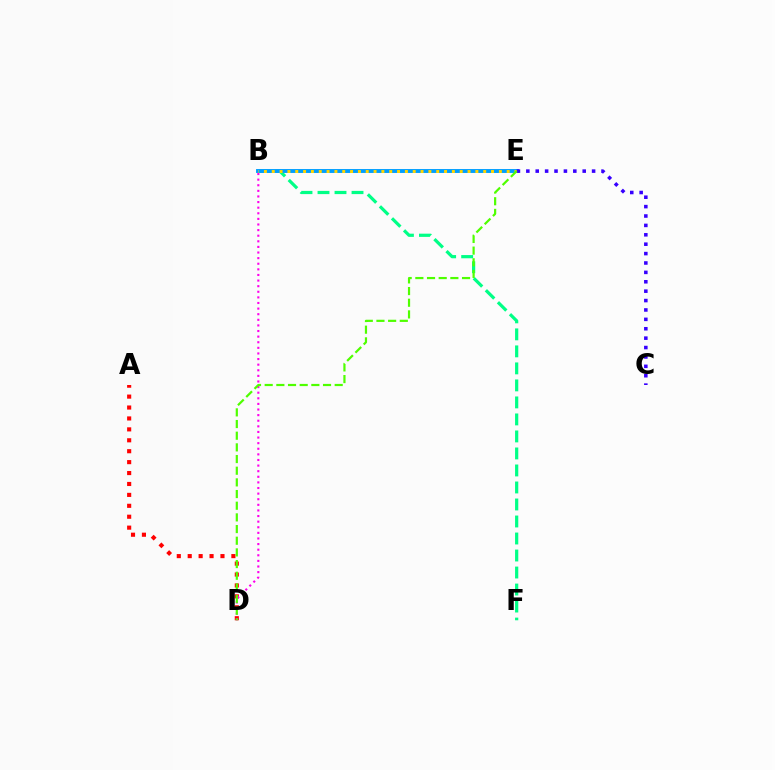{('B', 'F'): [{'color': '#00ff86', 'line_style': 'dashed', 'thickness': 2.31}], ('B', 'E'): [{'color': '#009eff', 'line_style': 'solid', 'thickness': 2.81}, {'color': '#ffd500', 'line_style': 'dotted', 'thickness': 2.13}], ('A', 'D'): [{'color': '#ff0000', 'line_style': 'dotted', 'thickness': 2.97}], ('C', 'E'): [{'color': '#3700ff', 'line_style': 'dotted', 'thickness': 2.55}], ('B', 'D'): [{'color': '#ff00ed', 'line_style': 'dotted', 'thickness': 1.52}], ('D', 'E'): [{'color': '#4fff00', 'line_style': 'dashed', 'thickness': 1.59}]}